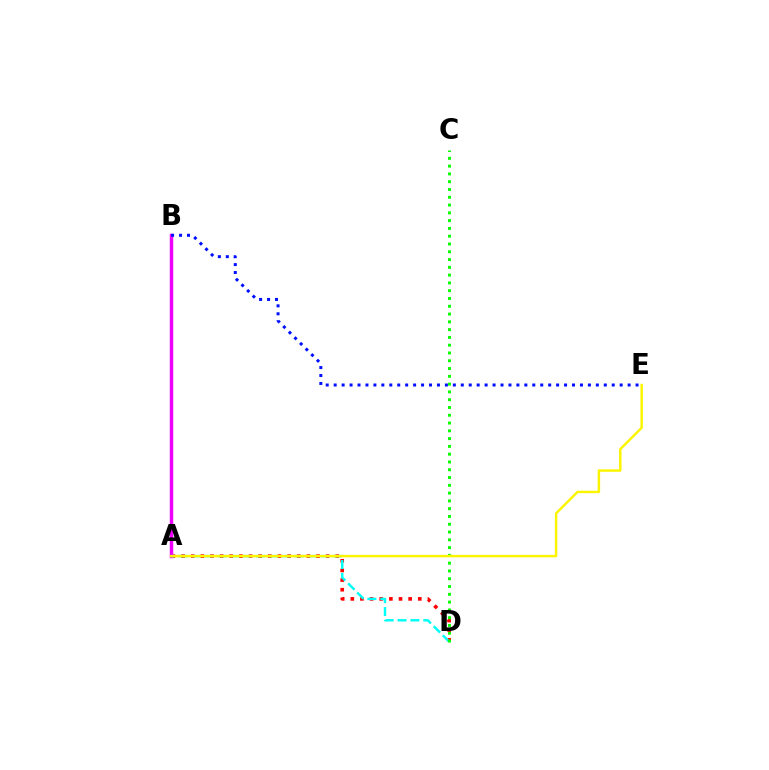{('A', 'D'): [{'color': '#ff0000', 'line_style': 'dotted', 'thickness': 2.62}, {'color': '#00fff6', 'line_style': 'dashed', 'thickness': 1.75}], ('A', 'B'): [{'color': '#ee00ff', 'line_style': 'solid', 'thickness': 2.49}], ('C', 'D'): [{'color': '#08ff00', 'line_style': 'dotted', 'thickness': 2.12}], ('B', 'E'): [{'color': '#0010ff', 'line_style': 'dotted', 'thickness': 2.16}], ('A', 'E'): [{'color': '#fcf500', 'line_style': 'solid', 'thickness': 1.77}]}